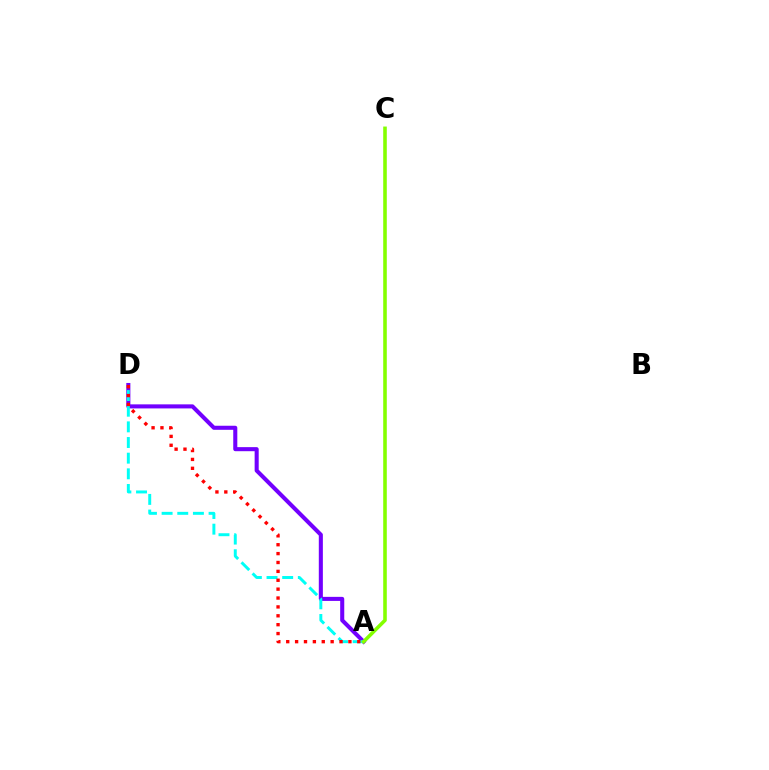{('A', 'D'): [{'color': '#7200ff', 'line_style': 'solid', 'thickness': 2.92}, {'color': '#00fff6', 'line_style': 'dashed', 'thickness': 2.13}, {'color': '#ff0000', 'line_style': 'dotted', 'thickness': 2.41}], ('A', 'C'): [{'color': '#84ff00', 'line_style': 'solid', 'thickness': 2.57}]}